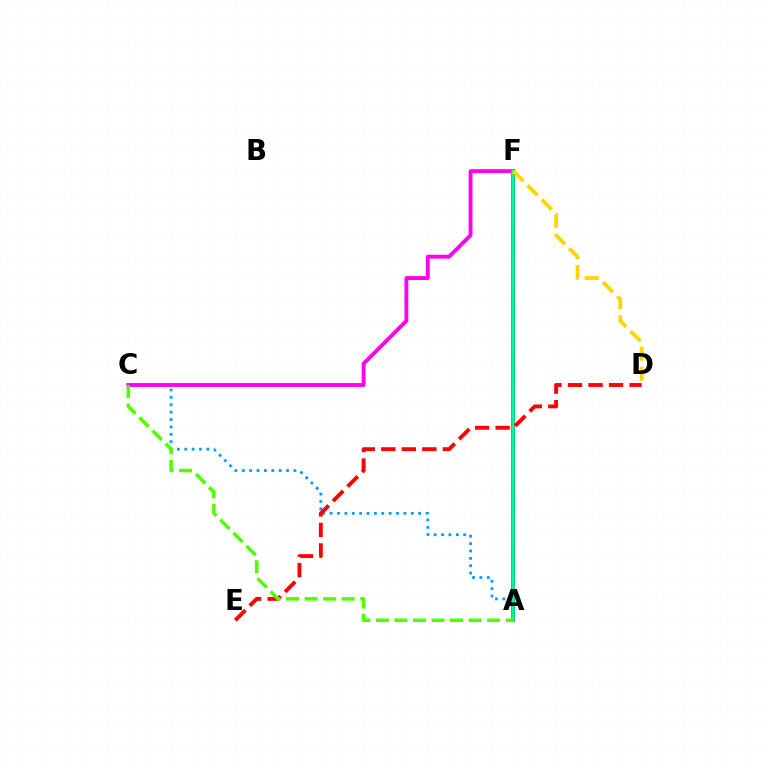{('A', 'C'): [{'color': '#009eff', 'line_style': 'dotted', 'thickness': 2.0}, {'color': '#4fff00', 'line_style': 'dashed', 'thickness': 2.52}], ('C', 'F'): [{'color': '#ff00ed', 'line_style': 'solid', 'thickness': 2.79}], ('A', 'F'): [{'color': '#3700ff', 'line_style': 'solid', 'thickness': 2.87}, {'color': '#00ff86', 'line_style': 'solid', 'thickness': 2.57}], ('D', 'E'): [{'color': '#ff0000', 'line_style': 'dashed', 'thickness': 2.79}], ('D', 'F'): [{'color': '#ffd500', 'line_style': 'dashed', 'thickness': 2.73}]}